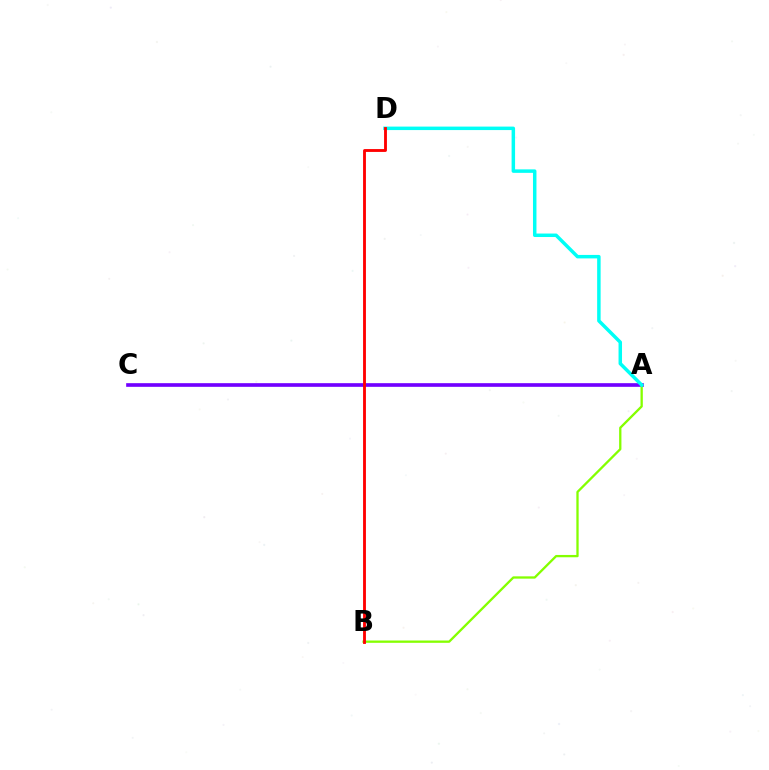{('A', 'C'): [{'color': '#7200ff', 'line_style': 'solid', 'thickness': 2.63}], ('A', 'B'): [{'color': '#84ff00', 'line_style': 'solid', 'thickness': 1.66}], ('A', 'D'): [{'color': '#00fff6', 'line_style': 'solid', 'thickness': 2.51}], ('B', 'D'): [{'color': '#ff0000', 'line_style': 'solid', 'thickness': 2.05}]}